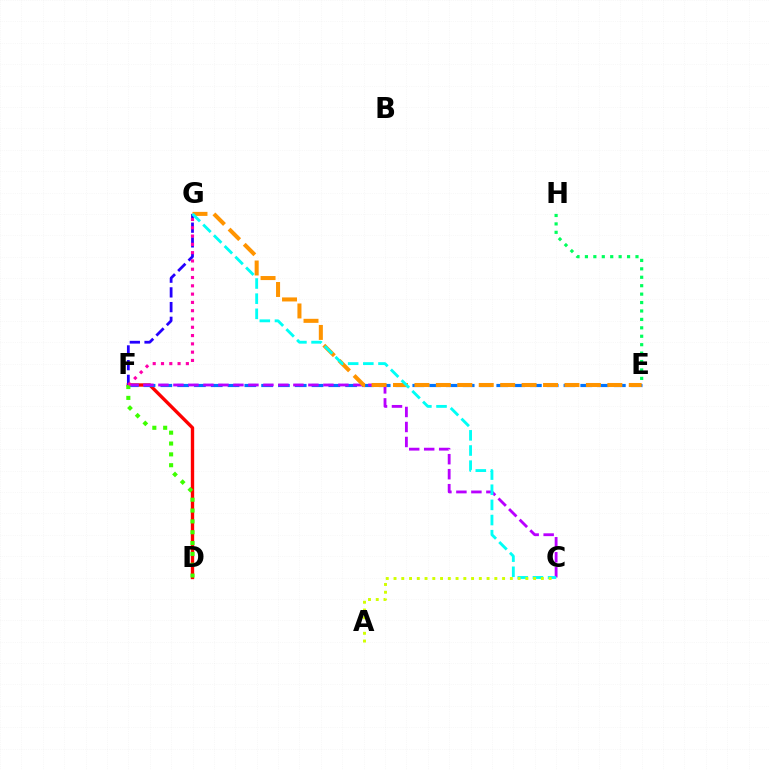{('D', 'F'): [{'color': '#ff0000', 'line_style': 'solid', 'thickness': 2.42}, {'color': '#3dff00', 'line_style': 'dotted', 'thickness': 2.95}], ('E', 'F'): [{'color': '#0074ff', 'line_style': 'dashed', 'thickness': 2.28}], ('F', 'G'): [{'color': '#2500ff', 'line_style': 'dashed', 'thickness': 2.0}, {'color': '#ff00ac', 'line_style': 'dotted', 'thickness': 2.25}], ('C', 'F'): [{'color': '#b900ff', 'line_style': 'dashed', 'thickness': 2.04}], ('E', 'G'): [{'color': '#ff9400', 'line_style': 'dashed', 'thickness': 2.91}], ('C', 'G'): [{'color': '#00fff6', 'line_style': 'dashed', 'thickness': 2.06}], ('A', 'C'): [{'color': '#d1ff00', 'line_style': 'dotted', 'thickness': 2.11}], ('E', 'H'): [{'color': '#00ff5c', 'line_style': 'dotted', 'thickness': 2.29}]}